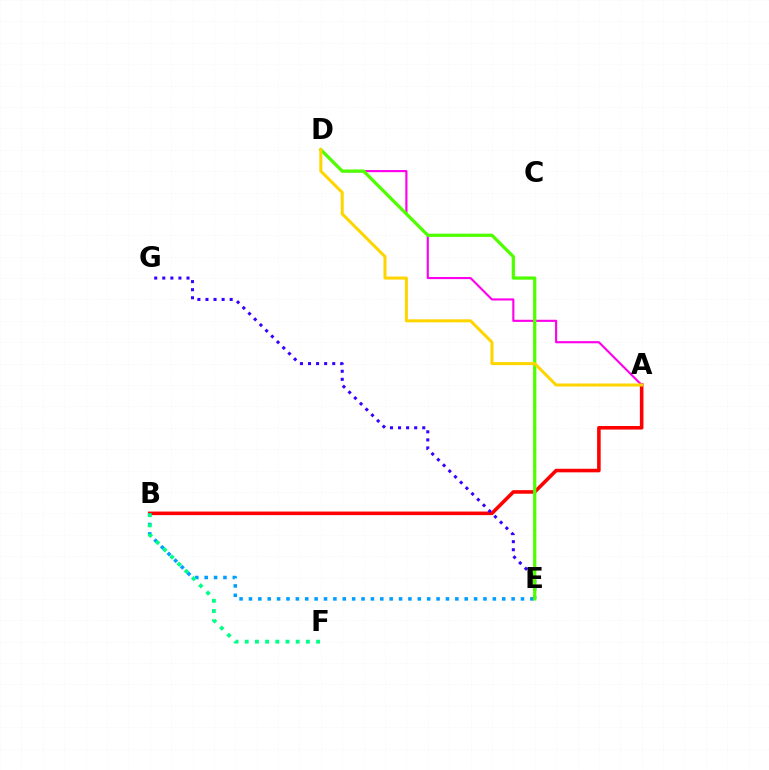{('A', 'B'): [{'color': '#ff0000', 'line_style': 'solid', 'thickness': 2.57}], ('B', 'E'): [{'color': '#009eff', 'line_style': 'dotted', 'thickness': 2.55}], ('E', 'G'): [{'color': '#3700ff', 'line_style': 'dotted', 'thickness': 2.19}], ('A', 'D'): [{'color': '#ff00ed', 'line_style': 'solid', 'thickness': 1.54}, {'color': '#ffd500', 'line_style': 'solid', 'thickness': 2.18}], ('D', 'E'): [{'color': '#4fff00', 'line_style': 'solid', 'thickness': 2.34}], ('B', 'F'): [{'color': '#00ff86', 'line_style': 'dotted', 'thickness': 2.77}]}